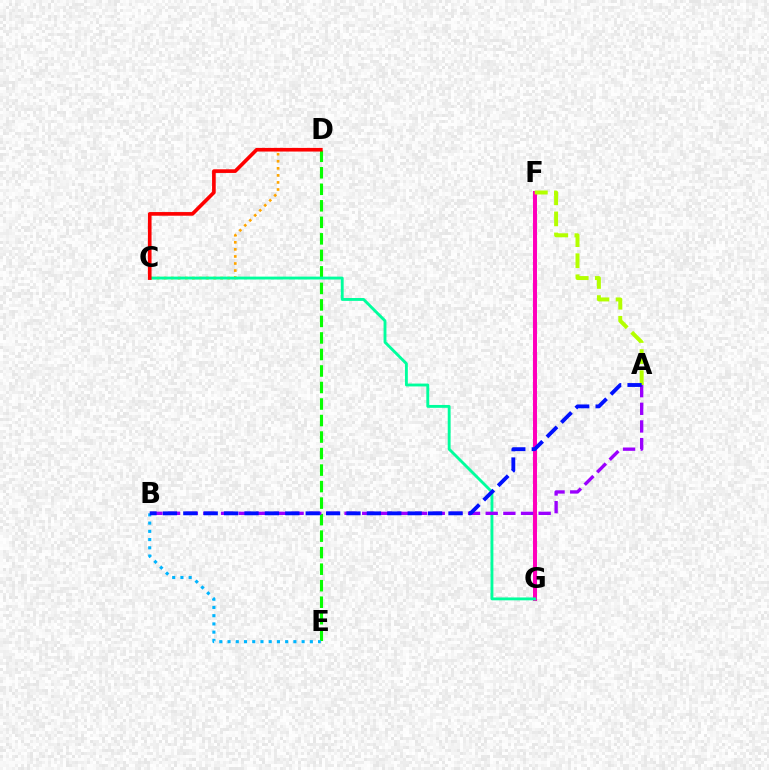{('D', 'E'): [{'color': '#08ff00', 'line_style': 'dashed', 'thickness': 2.24}], ('F', 'G'): [{'color': '#ff00bd', 'line_style': 'solid', 'thickness': 2.9}], ('A', 'F'): [{'color': '#b3ff00', 'line_style': 'dashed', 'thickness': 2.86}], ('C', 'D'): [{'color': '#ffa500', 'line_style': 'dotted', 'thickness': 1.92}, {'color': '#ff0000', 'line_style': 'solid', 'thickness': 2.63}], ('B', 'E'): [{'color': '#00b5ff', 'line_style': 'dotted', 'thickness': 2.24}], ('C', 'G'): [{'color': '#00ff9d', 'line_style': 'solid', 'thickness': 2.06}], ('A', 'B'): [{'color': '#9b00ff', 'line_style': 'dashed', 'thickness': 2.4}, {'color': '#0010ff', 'line_style': 'dashed', 'thickness': 2.77}]}